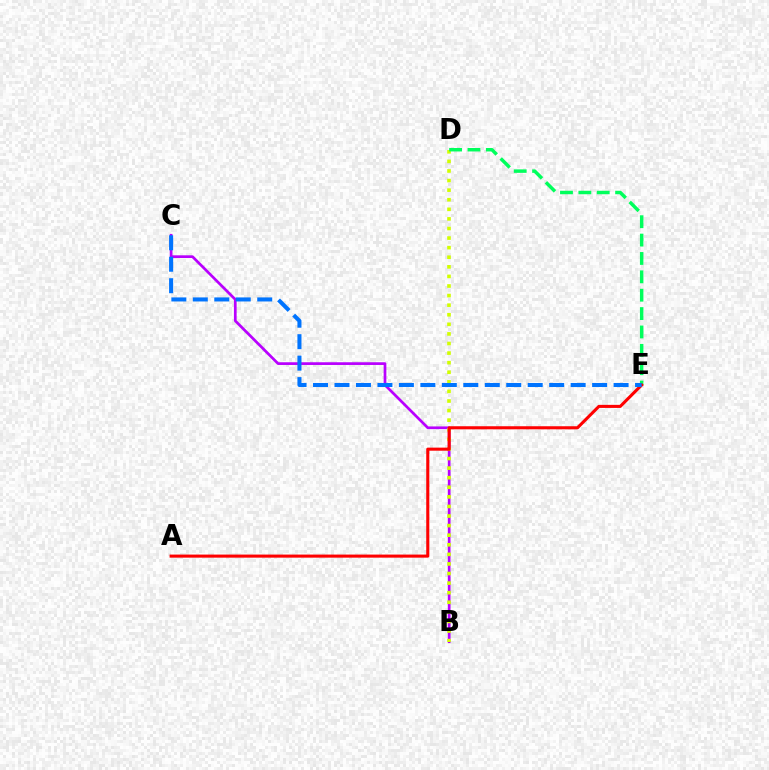{('B', 'C'): [{'color': '#b900ff', 'line_style': 'solid', 'thickness': 1.95}], ('B', 'D'): [{'color': '#d1ff00', 'line_style': 'dotted', 'thickness': 2.6}], ('D', 'E'): [{'color': '#00ff5c', 'line_style': 'dashed', 'thickness': 2.5}], ('A', 'E'): [{'color': '#ff0000', 'line_style': 'solid', 'thickness': 2.21}], ('C', 'E'): [{'color': '#0074ff', 'line_style': 'dashed', 'thickness': 2.92}]}